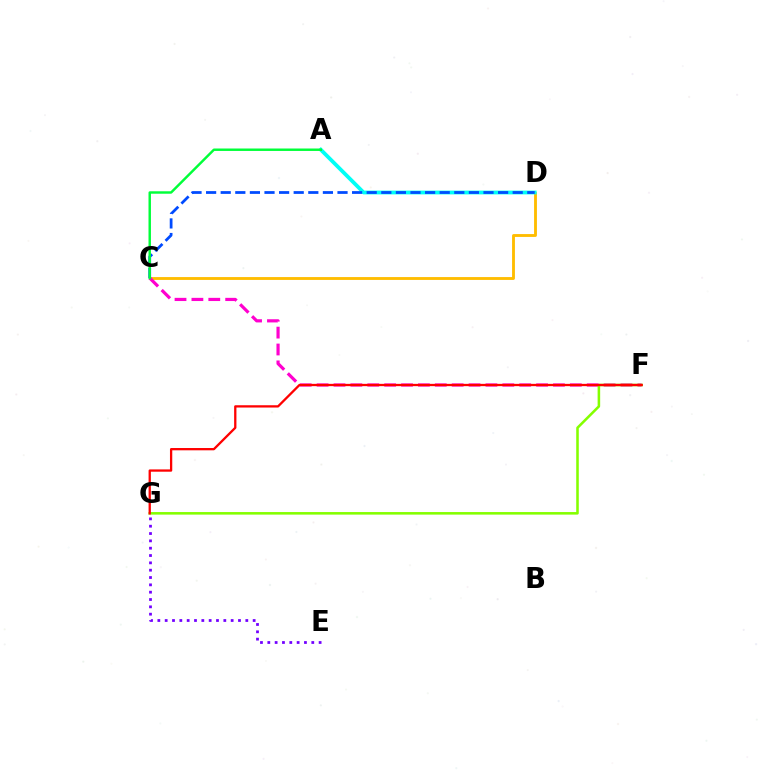{('C', 'D'): [{'color': '#ffbd00', 'line_style': 'solid', 'thickness': 2.05}, {'color': '#004bff', 'line_style': 'dashed', 'thickness': 1.98}], ('A', 'D'): [{'color': '#00fff6', 'line_style': 'solid', 'thickness': 2.73}], ('C', 'F'): [{'color': '#ff00cf', 'line_style': 'dashed', 'thickness': 2.29}], ('F', 'G'): [{'color': '#84ff00', 'line_style': 'solid', 'thickness': 1.84}, {'color': '#ff0000', 'line_style': 'solid', 'thickness': 1.65}], ('E', 'G'): [{'color': '#7200ff', 'line_style': 'dotted', 'thickness': 1.99}], ('A', 'C'): [{'color': '#00ff39', 'line_style': 'solid', 'thickness': 1.76}]}